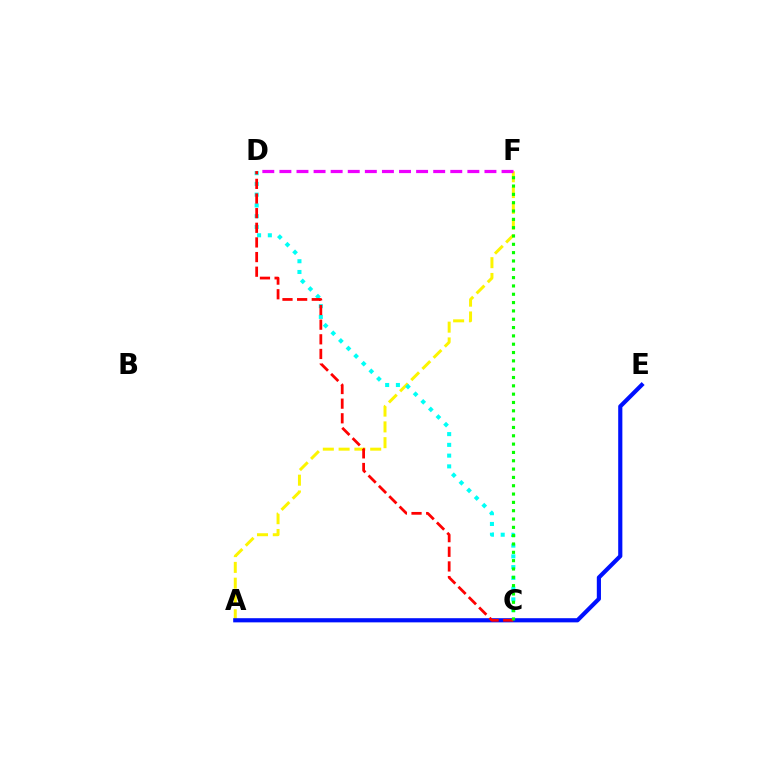{('A', 'F'): [{'color': '#fcf500', 'line_style': 'dashed', 'thickness': 2.15}], ('C', 'D'): [{'color': '#00fff6', 'line_style': 'dotted', 'thickness': 2.92}, {'color': '#ff0000', 'line_style': 'dashed', 'thickness': 1.99}], ('D', 'F'): [{'color': '#ee00ff', 'line_style': 'dashed', 'thickness': 2.32}], ('A', 'E'): [{'color': '#0010ff', 'line_style': 'solid', 'thickness': 2.99}], ('C', 'F'): [{'color': '#08ff00', 'line_style': 'dotted', 'thickness': 2.26}]}